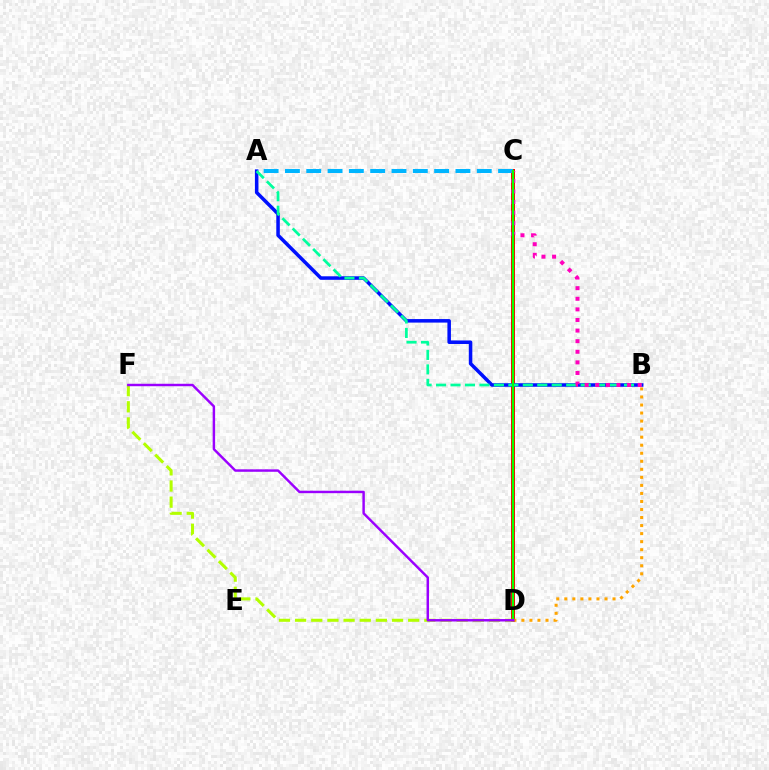{('C', 'D'): [{'color': '#ff0000', 'line_style': 'solid', 'thickness': 2.88}, {'color': '#08ff00', 'line_style': 'solid', 'thickness': 1.61}], ('A', 'B'): [{'color': '#0010ff', 'line_style': 'solid', 'thickness': 2.54}, {'color': '#00ff9d', 'line_style': 'dashed', 'thickness': 1.96}], ('A', 'C'): [{'color': '#00b5ff', 'line_style': 'dashed', 'thickness': 2.9}], ('B', 'D'): [{'color': '#ffa500', 'line_style': 'dotted', 'thickness': 2.18}], ('D', 'F'): [{'color': '#b3ff00', 'line_style': 'dashed', 'thickness': 2.19}, {'color': '#9b00ff', 'line_style': 'solid', 'thickness': 1.77}], ('B', 'C'): [{'color': '#ff00bd', 'line_style': 'dotted', 'thickness': 2.88}]}